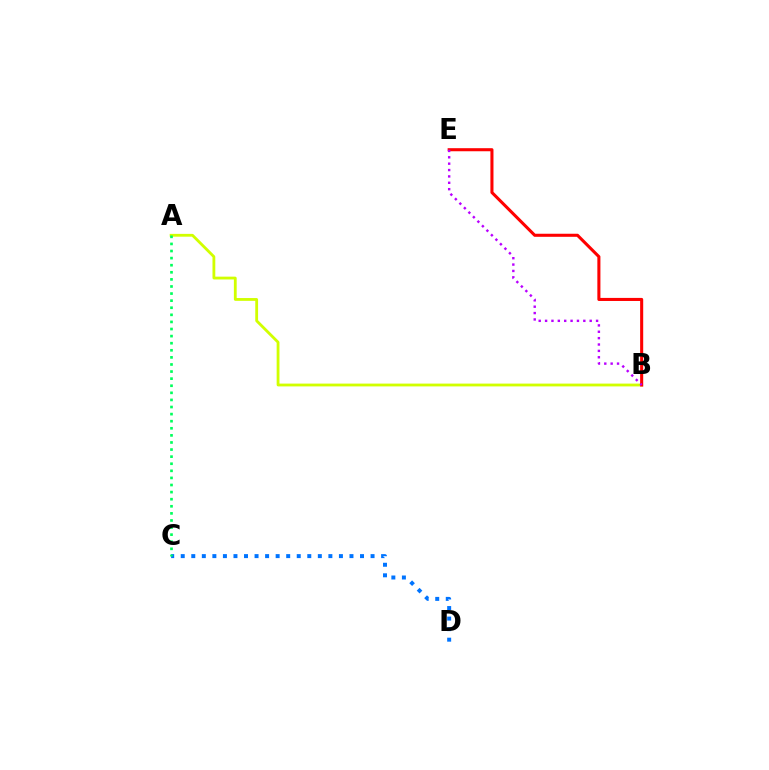{('C', 'D'): [{'color': '#0074ff', 'line_style': 'dotted', 'thickness': 2.87}], ('A', 'B'): [{'color': '#d1ff00', 'line_style': 'solid', 'thickness': 2.03}], ('B', 'E'): [{'color': '#ff0000', 'line_style': 'solid', 'thickness': 2.21}, {'color': '#b900ff', 'line_style': 'dotted', 'thickness': 1.73}], ('A', 'C'): [{'color': '#00ff5c', 'line_style': 'dotted', 'thickness': 1.93}]}